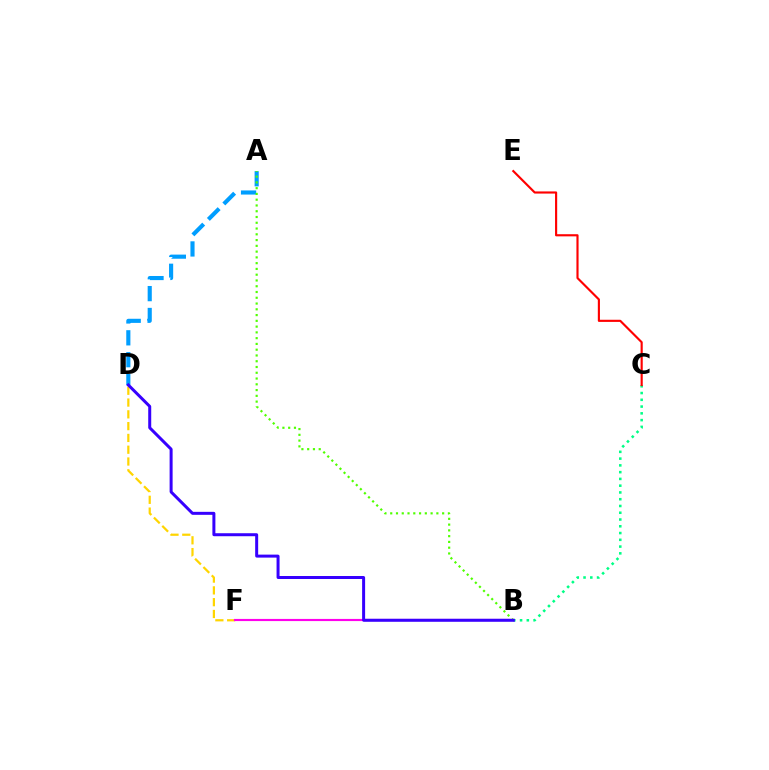{('A', 'D'): [{'color': '#009eff', 'line_style': 'dashed', 'thickness': 2.97}], ('D', 'F'): [{'color': '#ffd500', 'line_style': 'dashed', 'thickness': 1.6}], ('B', 'F'): [{'color': '#ff00ed', 'line_style': 'solid', 'thickness': 1.55}], ('A', 'B'): [{'color': '#4fff00', 'line_style': 'dotted', 'thickness': 1.57}], ('B', 'C'): [{'color': '#00ff86', 'line_style': 'dotted', 'thickness': 1.84}], ('B', 'D'): [{'color': '#3700ff', 'line_style': 'solid', 'thickness': 2.16}], ('C', 'E'): [{'color': '#ff0000', 'line_style': 'solid', 'thickness': 1.54}]}